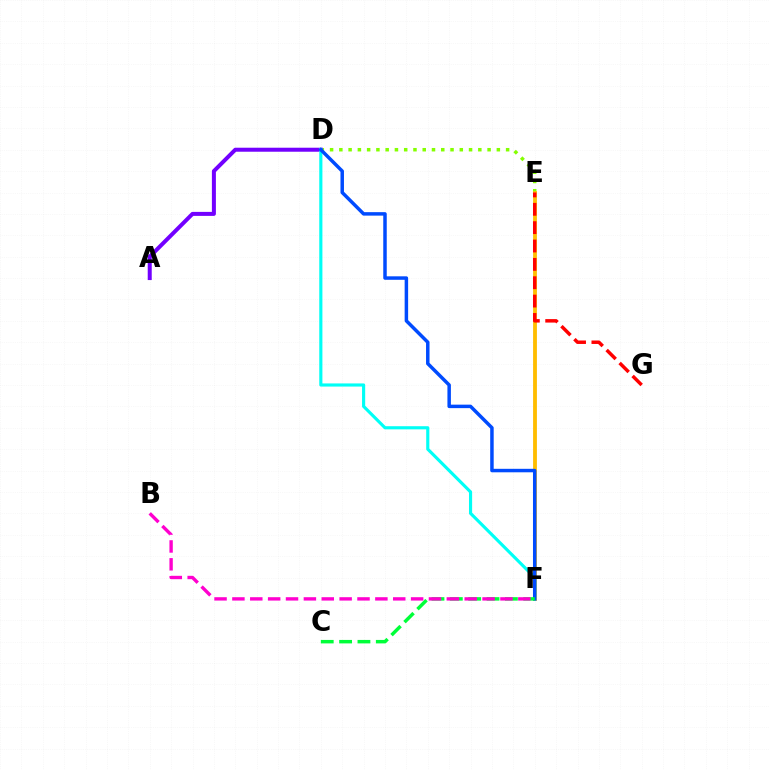{('D', 'E'): [{'color': '#84ff00', 'line_style': 'dotted', 'thickness': 2.52}], ('E', 'F'): [{'color': '#ffbd00', 'line_style': 'solid', 'thickness': 2.75}], ('A', 'D'): [{'color': '#7200ff', 'line_style': 'solid', 'thickness': 2.88}], ('D', 'F'): [{'color': '#00fff6', 'line_style': 'solid', 'thickness': 2.26}, {'color': '#004bff', 'line_style': 'solid', 'thickness': 2.51}], ('C', 'F'): [{'color': '#00ff39', 'line_style': 'dashed', 'thickness': 2.49}], ('B', 'F'): [{'color': '#ff00cf', 'line_style': 'dashed', 'thickness': 2.43}], ('E', 'G'): [{'color': '#ff0000', 'line_style': 'dashed', 'thickness': 2.49}]}